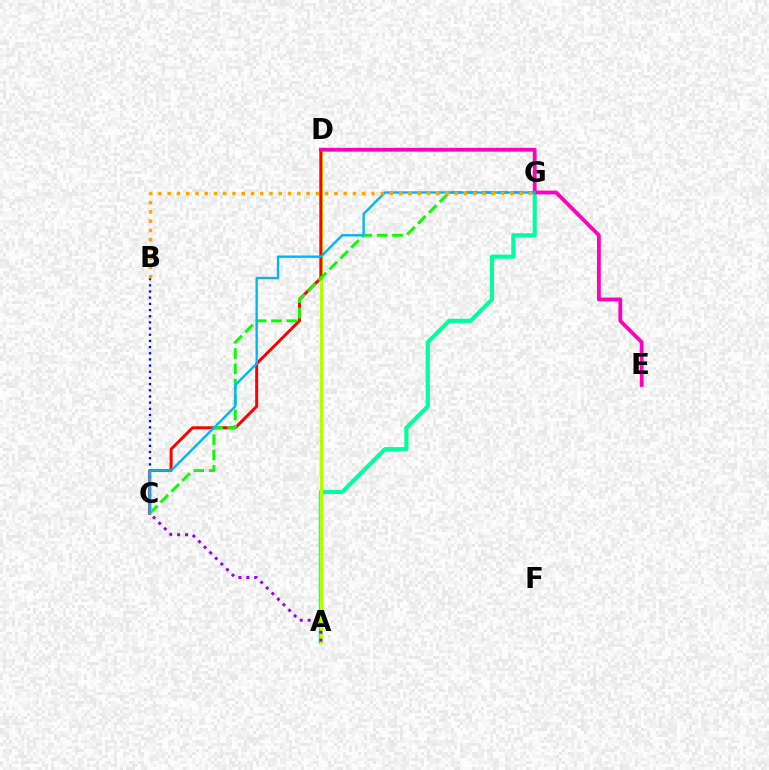{('A', 'G'): [{'color': '#00ff9d', 'line_style': 'solid', 'thickness': 2.97}], ('A', 'D'): [{'color': '#b3ff00', 'line_style': 'solid', 'thickness': 2.42}], ('C', 'D'): [{'color': '#ff0000', 'line_style': 'solid', 'thickness': 2.15}], ('B', 'C'): [{'color': '#0010ff', 'line_style': 'dotted', 'thickness': 1.68}], ('C', 'G'): [{'color': '#08ff00', 'line_style': 'dashed', 'thickness': 2.09}, {'color': '#00b5ff', 'line_style': 'solid', 'thickness': 1.71}], ('D', 'E'): [{'color': '#ff00bd', 'line_style': 'solid', 'thickness': 2.74}], ('B', 'G'): [{'color': '#ffa500', 'line_style': 'dotted', 'thickness': 2.52}], ('A', 'C'): [{'color': '#9b00ff', 'line_style': 'dotted', 'thickness': 2.15}]}